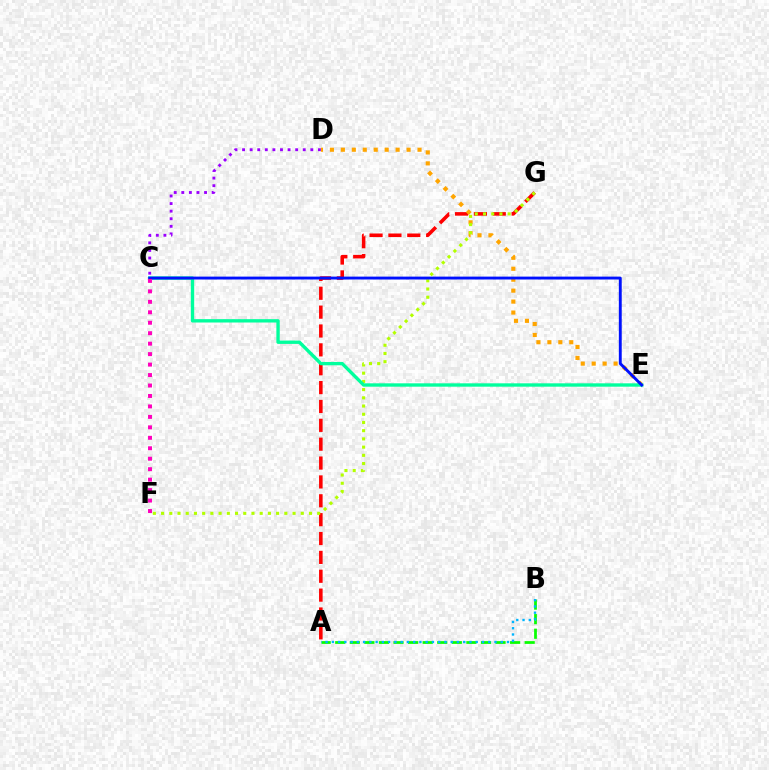{('A', 'B'): [{'color': '#08ff00', 'line_style': 'dashed', 'thickness': 1.98}, {'color': '#00b5ff', 'line_style': 'dotted', 'thickness': 1.7}], ('A', 'G'): [{'color': '#ff0000', 'line_style': 'dashed', 'thickness': 2.56}], ('D', 'E'): [{'color': '#ffa500', 'line_style': 'dotted', 'thickness': 2.98}], ('F', 'G'): [{'color': '#b3ff00', 'line_style': 'dotted', 'thickness': 2.23}], ('C', 'E'): [{'color': '#00ff9d', 'line_style': 'solid', 'thickness': 2.42}, {'color': '#0010ff', 'line_style': 'solid', 'thickness': 2.08}], ('C', 'D'): [{'color': '#9b00ff', 'line_style': 'dotted', 'thickness': 2.06}], ('C', 'F'): [{'color': '#ff00bd', 'line_style': 'dotted', 'thickness': 2.84}]}